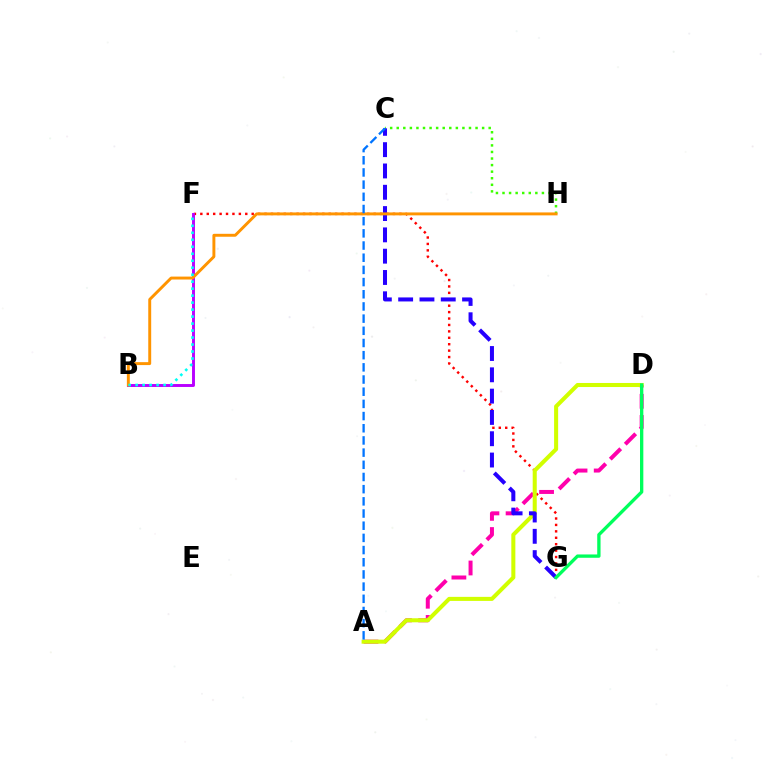{('F', 'G'): [{'color': '#ff0000', 'line_style': 'dotted', 'thickness': 1.74}], ('B', 'F'): [{'color': '#b900ff', 'line_style': 'solid', 'thickness': 2.11}, {'color': '#00fff6', 'line_style': 'dotted', 'thickness': 1.9}], ('A', 'D'): [{'color': '#ff00ac', 'line_style': 'dashed', 'thickness': 2.88}, {'color': '#d1ff00', 'line_style': 'solid', 'thickness': 2.91}], ('C', 'H'): [{'color': '#3dff00', 'line_style': 'dotted', 'thickness': 1.78}], ('C', 'G'): [{'color': '#2500ff', 'line_style': 'dashed', 'thickness': 2.89}], ('B', 'H'): [{'color': '#ff9400', 'line_style': 'solid', 'thickness': 2.11}], ('A', 'C'): [{'color': '#0074ff', 'line_style': 'dashed', 'thickness': 1.65}], ('D', 'G'): [{'color': '#00ff5c', 'line_style': 'solid', 'thickness': 2.39}]}